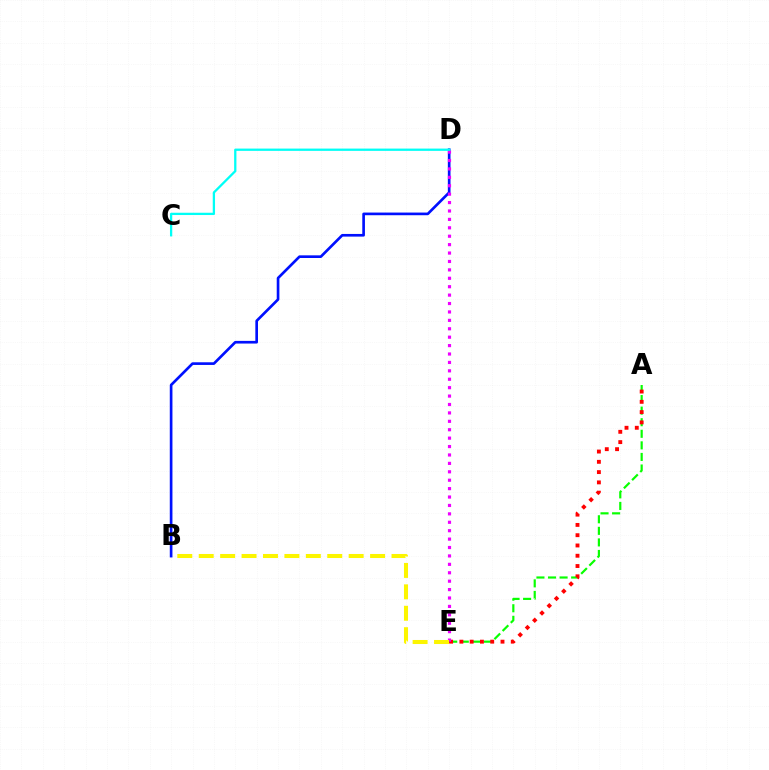{('A', 'E'): [{'color': '#08ff00', 'line_style': 'dashed', 'thickness': 1.57}, {'color': '#ff0000', 'line_style': 'dotted', 'thickness': 2.79}], ('B', 'D'): [{'color': '#0010ff', 'line_style': 'solid', 'thickness': 1.92}], ('D', 'E'): [{'color': '#ee00ff', 'line_style': 'dotted', 'thickness': 2.29}], ('C', 'D'): [{'color': '#00fff6', 'line_style': 'solid', 'thickness': 1.64}], ('B', 'E'): [{'color': '#fcf500', 'line_style': 'dashed', 'thickness': 2.91}]}